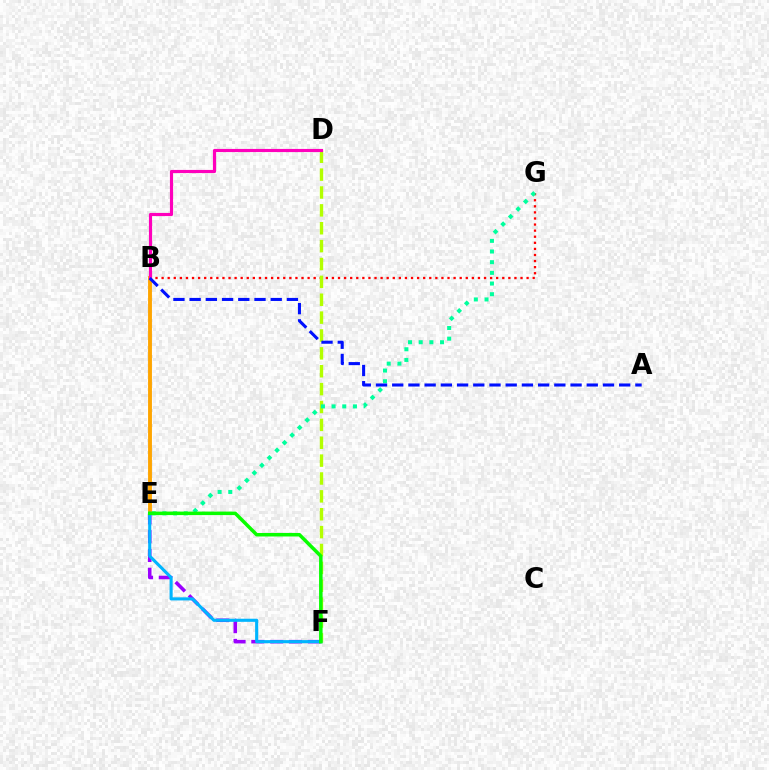{('B', 'G'): [{'color': '#ff0000', 'line_style': 'dotted', 'thickness': 1.65}], ('D', 'F'): [{'color': '#b3ff00', 'line_style': 'dashed', 'thickness': 2.43}], ('E', 'G'): [{'color': '#00ff9d', 'line_style': 'dotted', 'thickness': 2.9}], ('E', 'F'): [{'color': '#9b00ff', 'line_style': 'dashed', 'thickness': 2.55}, {'color': '#00b5ff', 'line_style': 'solid', 'thickness': 2.23}, {'color': '#08ff00', 'line_style': 'solid', 'thickness': 2.52}], ('B', 'E'): [{'color': '#ffa500', 'line_style': 'solid', 'thickness': 2.79}], ('B', 'D'): [{'color': '#ff00bd', 'line_style': 'solid', 'thickness': 2.26}], ('A', 'B'): [{'color': '#0010ff', 'line_style': 'dashed', 'thickness': 2.2}]}